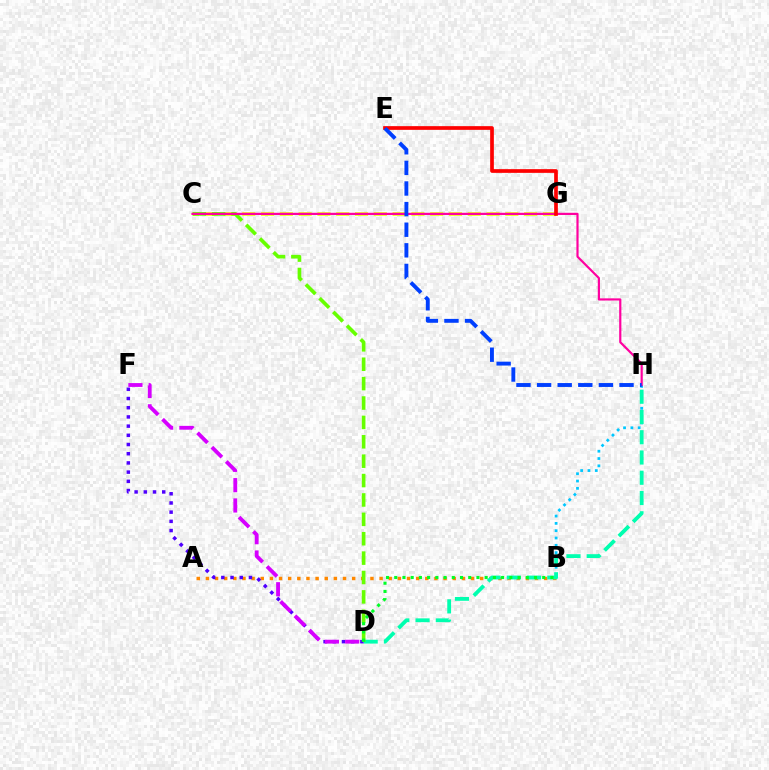{('A', 'B'): [{'color': '#ff8800', 'line_style': 'dotted', 'thickness': 2.48}], ('B', 'H'): [{'color': '#00c7ff', 'line_style': 'dotted', 'thickness': 1.99}], ('D', 'H'): [{'color': '#00ffaf', 'line_style': 'dashed', 'thickness': 2.75}], ('C', 'G'): [{'color': '#eeff00', 'line_style': 'dashed', 'thickness': 2.55}], ('D', 'F'): [{'color': '#4f00ff', 'line_style': 'dotted', 'thickness': 2.5}, {'color': '#d600ff', 'line_style': 'dashed', 'thickness': 2.76}], ('C', 'D'): [{'color': '#66ff00', 'line_style': 'dashed', 'thickness': 2.63}], ('C', 'H'): [{'color': '#ff00a0', 'line_style': 'solid', 'thickness': 1.58}], ('E', 'G'): [{'color': '#ff0000', 'line_style': 'solid', 'thickness': 2.67}], ('B', 'D'): [{'color': '#00ff27', 'line_style': 'dotted', 'thickness': 2.23}], ('E', 'H'): [{'color': '#003fff', 'line_style': 'dashed', 'thickness': 2.8}]}